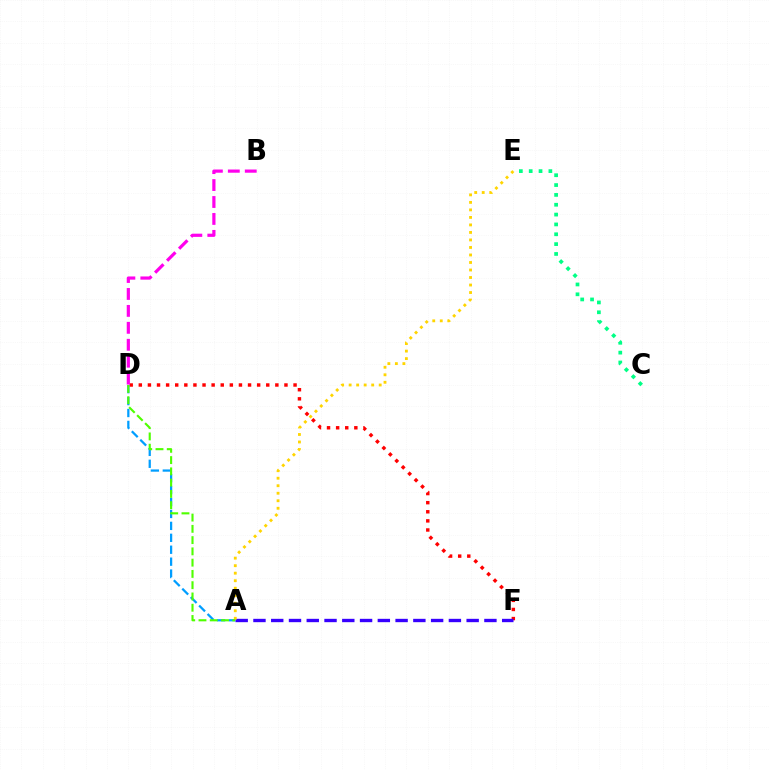{('C', 'E'): [{'color': '#00ff86', 'line_style': 'dotted', 'thickness': 2.67}], ('D', 'F'): [{'color': '#ff0000', 'line_style': 'dotted', 'thickness': 2.47}], ('A', 'D'): [{'color': '#009eff', 'line_style': 'dashed', 'thickness': 1.62}, {'color': '#4fff00', 'line_style': 'dashed', 'thickness': 1.53}], ('B', 'D'): [{'color': '#ff00ed', 'line_style': 'dashed', 'thickness': 2.3}], ('A', 'F'): [{'color': '#3700ff', 'line_style': 'dashed', 'thickness': 2.41}], ('A', 'E'): [{'color': '#ffd500', 'line_style': 'dotted', 'thickness': 2.04}]}